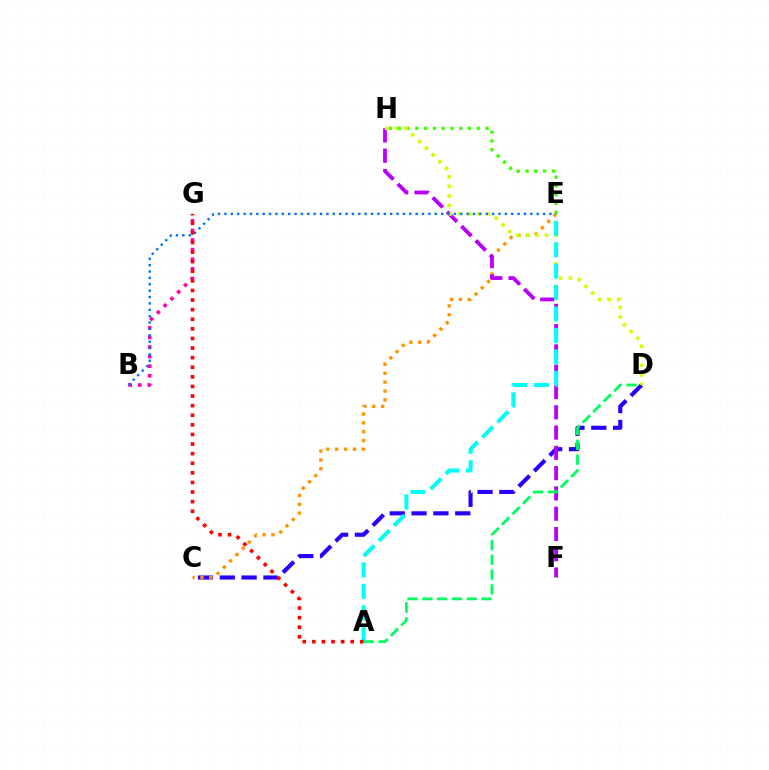{('E', 'H'): [{'color': '#3dff00', 'line_style': 'dotted', 'thickness': 2.38}], ('B', 'G'): [{'color': '#ff00ac', 'line_style': 'dotted', 'thickness': 2.61}], ('C', 'D'): [{'color': '#2500ff', 'line_style': 'dashed', 'thickness': 2.97}], ('C', 'E'): [{'color': '#ff9400', 'line_style': 'dotted', 'thickness': 2.41}], ('F', 'H'): [{'color': '#b900ff', 'line_style': 'dashed', 'thickness': 2.76}], ('D', 'H'): [{'color': '#d1ff00', 'line_style': 'dotted', 'thickness': 2.59}], ('B', 'E'): [{'color': '#0074ff', 'line_style': 'dotted', 'thickness': 1.73}], ('A', 'D'): [{'color': '#00ff5c', 'line_style': 'dashed', 'thickness': 2.01}], ('A', 'E'): [{'color': '#00fff6', 'line_style': 'dashed', 'thickness': 2.91}], ('A', 'G'): [{'color': '#ff0000', 'line_style': 'dotted', 'thickness': 2.61}]}